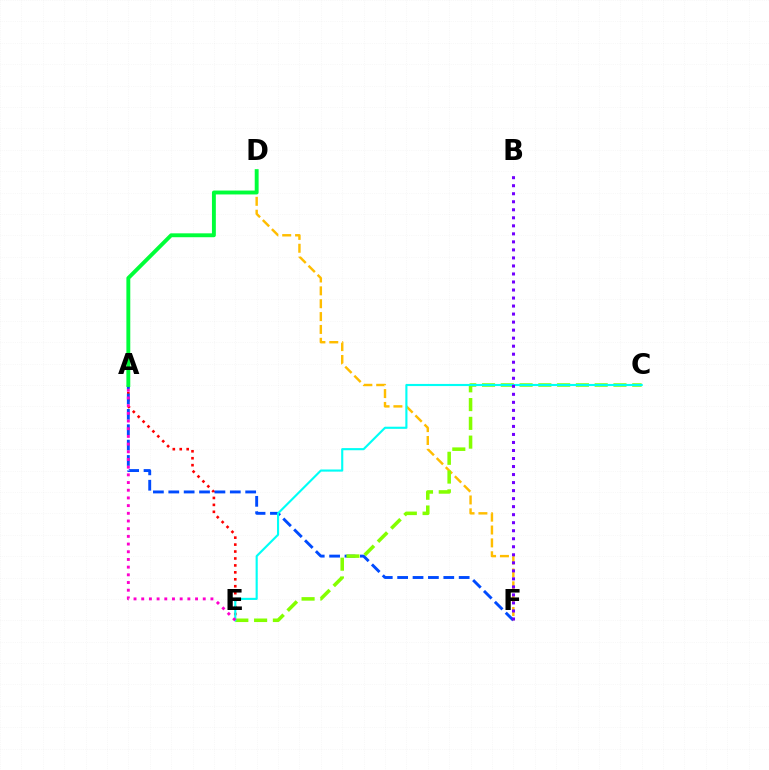{('A', 'E'): [{'color': '#ff0000', 'line_style': 'dotted', 'thickness': 1.89}, {'color': '#ff00cf', 'line_style': 'dotted', 'thickness': 2.09}], ('A', 'F'): [{'color': '#004bff', 'line_style': 'dashed', 'thickness': 2.09}], ('D', 'F'): [{'color': '#ffbd00', 'line_style': 'dashed', 'thickness': 1.75}], ('C', 'E'): [{'color': '#84ff00', 'line_style': 'dashed', 'thickness': 2.55}, {'color': '#00fff6', 'line_style': 'solid', 'thickness': 1.53}], ('A', 'D'): [{'color': '#00ff39', 'line_style': 'solid', 'thickness': 2.8}], ('B', 'F'): [{'color': '#7200ff', 'line_style': 'dotted', 'thickness': 2.18}]}